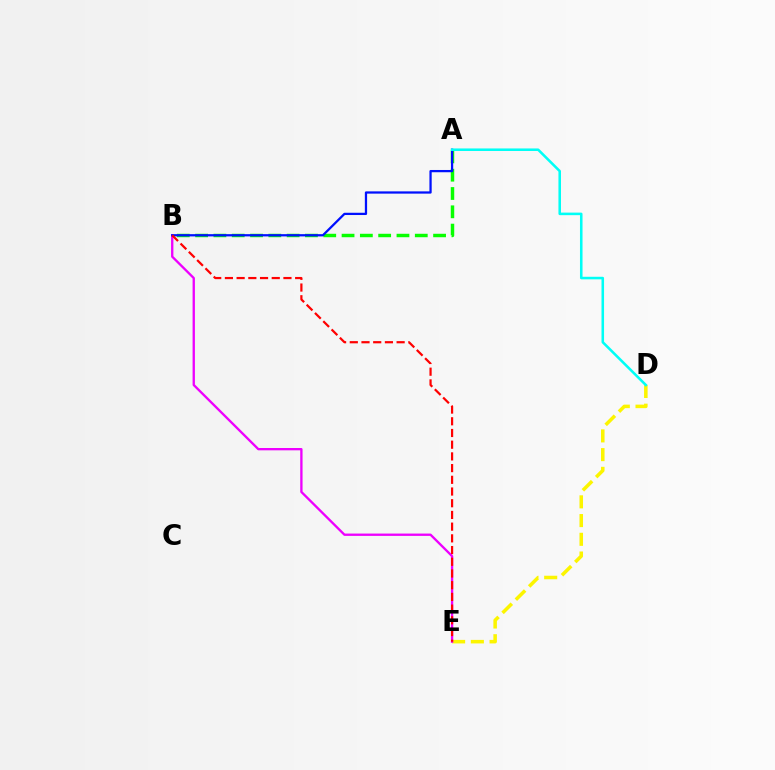{('A', 'B'): [{'color': '#08ff00', 'line_style': 'dashed', 'thickness': 2.49}, {'color': '#0010ff', 'line_style': 'solid', 'thickness': 1.63}], ('D', 'E'): [{'color': '#fcf500', 'line_style': 'dashed', 'thickness': 2.54}], ('B', 'E'): [{'color': '#ee00ff', 'line_style': 'solid', 'thickness': 1.68}, {'color': '#ff0000', 'line_style': 'dashed', 'thickness': 1.59}], ('A', 'D'): [{'color': '#00fff6', 'line_style': 'solid', 'thickness': 1.84}]}